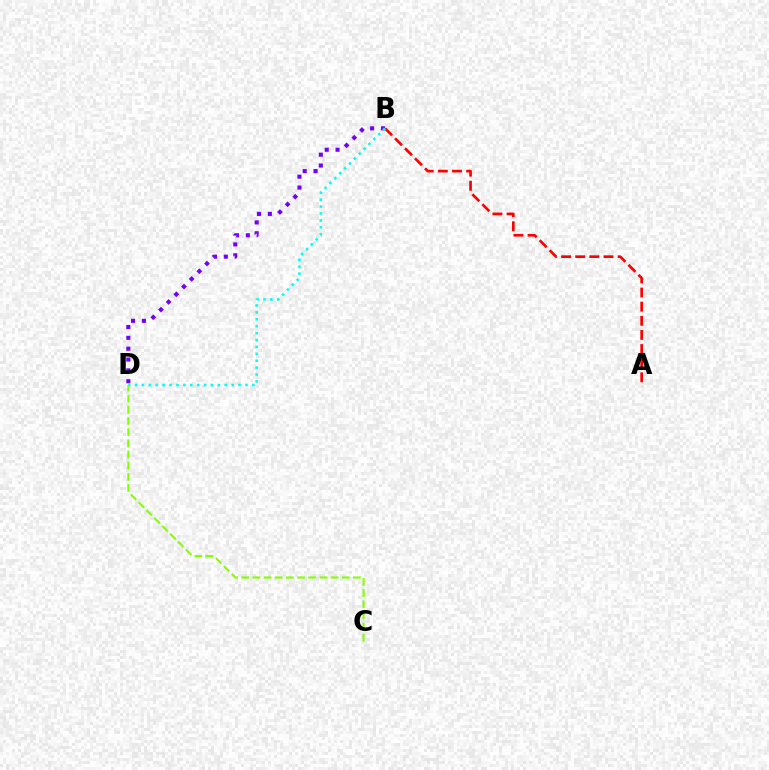{('C', 'D'): [{'color': '#84ff00', 'line_style': 'dashed', 'thickness': 1.52}], ('A', 'B'): [{'color': '#ff0000', 'line_style': 'dashed', 'thickness': 1.92}], ('B', 'D'): [{'color': '#7200ff', 'line_style': 'dotted', 'thickness': 2.95}, {'color': '#00fff6', 'line_style': 'dotted', 'thickness': 1.88}]}